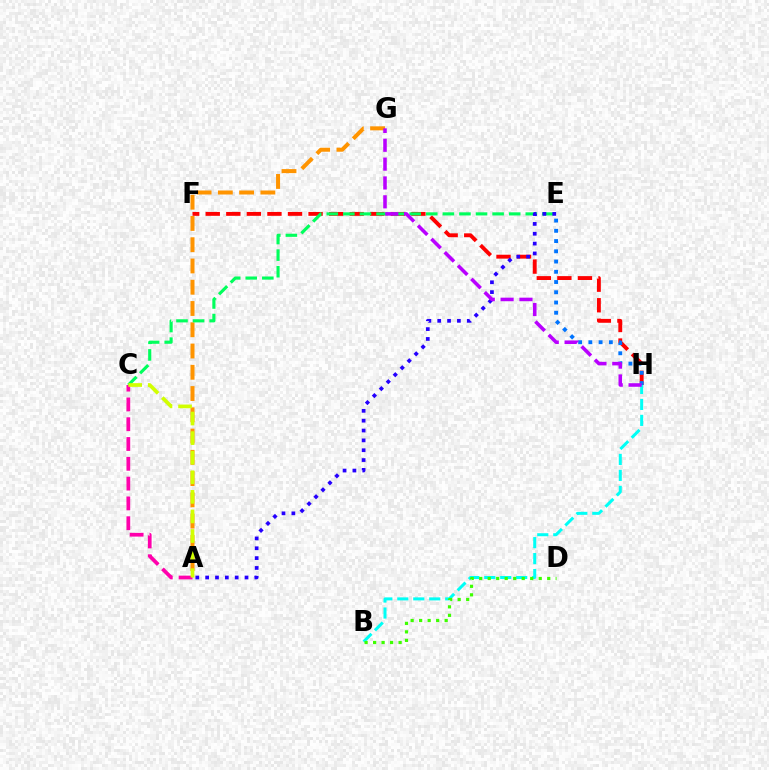{('A', 'G'): [{'color': '#ff9400', 'line_style': 'dashed', 'thickness': 2.89}], ('F', 'H'): [{'color': '#ff0000', 'line_style': 'dashed', 'thickness': 2.79}], ('E', 'H'): [{'color': '#0074ff', 'line_style': 'dotted', 'thickness': 2.78}], ('C', 'E'): [{'color': '#00ff5c', 'line_style': 'dashed', 'thickness': 2.25}], ('A', 'E'): [{'color': '#2500ff', 'line_style': 'dotted', 'thickness': 2.68}], ('A', 'C'): [{'color': '#ff00ac', 'line_style': 'dashed', 'thickness': 2.69}, {'color': '#d1ff00', 'line_style': 'dashed', 'thickness': 2.66}], ('B', 'H'): [{'color': '#00fff6', 'line_style': 'dashed', 'thickness': 2.17}], ('B', 'D'): [{'color': '#3dff00', 'line_style': 'dotted', 'thickness': 2.31}], ('G', 'H'): [{'color': '#b900ff', 'line_style': 'dashed', 'thickness': 2.56}]}